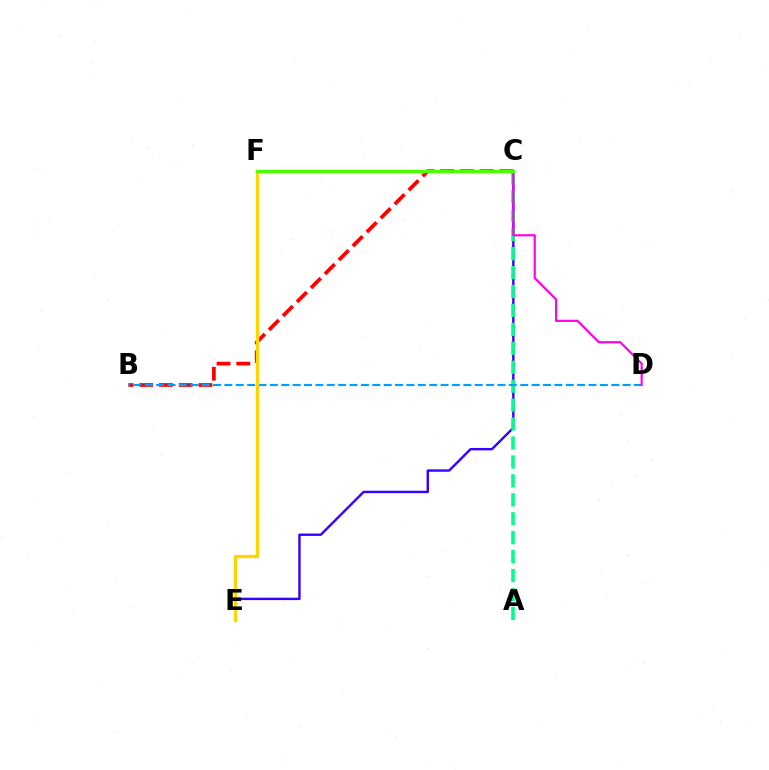{('B', 'C'): [{'color': '#ff0000', 'line_style': 'dashed', 'thickness': 2.68}], ('C', 'E'): [{'color': '#3700ff', 'line_style': 'solid', 'thickness': 1.73}], ('A', 'C'): [{'color': '#00ff86', 'line_style': 'dashed', 'thickness': 2.57}], ('B', 'D'): [{'color': '#009eff', 'line_style': 'dashed', 'thickness': 1.55}], ('C', 'D'): [{'color': '#ff00ed', 'line_style': 'solid', 'thickness': 1.57}], ('E', 'F'): [{'color': '#ffd500', 'line_style': 'solid', 'thickness': 2.38}], ('C', 'F'): [{'color': '#4fff00', 'line_style': 'solid', 'thickness': 2.51}]}